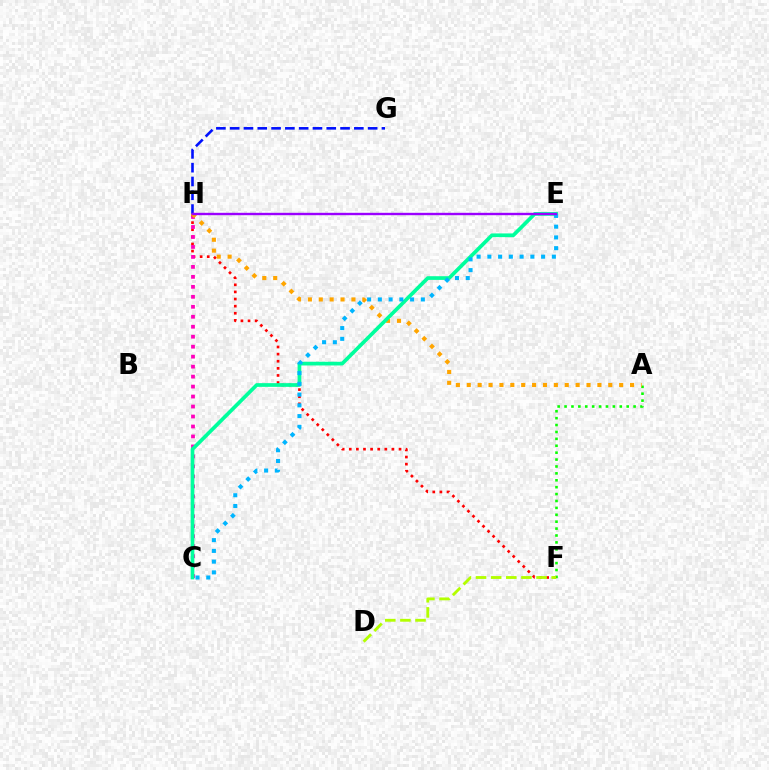{('A', 'F'): [{'color': '#08ff00', 'line_style': 'dotted', 'thickness': 1.88}], ('F', 'H'): [{'color': '#ff0000', 'line_style': 'dotted', 'thickness': 1.93}], ('G', 'H'): [{'color': '#0010ff', 'line_style': 'dashed', 'thickness': 1.87}], ('D', 'F'): [{'color': '#b3ff00', 'line_style': 'dashed', 'thickness': 2.05}], ('C', 'H'): [{'color': '#ff00bd', 'line_style': 'dotted', 'thickness': 2.71}], ('A', 'H'): [{'color': '#ffa500', 'line_style': 'dotted', 'thickness': 2.96}], ('C', 'E'): [{'color': '#00ff9d', 'line_style': 'solid', 'thickness': 2.67}, {'color': '#00b5ff', 'line_style': 'dotted', 'thickness': 2.92}], ('E', 'H'): [{'color': '#9b00ff', 'line_style': 'solid', 'thickness': 1.72}]}